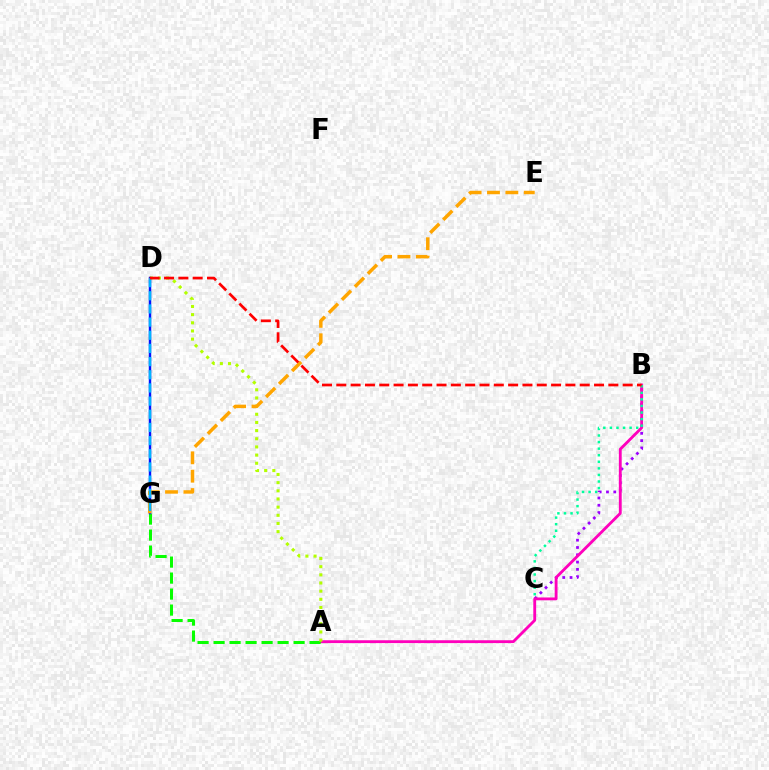{('B', 'C'): [{'color': '#9b00ff', 'line_style': 'dotted', 'thickness': 1.98}, {'color': '#00ff9d', 'line_style': 'dotted', 'thickness': 1.79}], ('A', 'B'): [{'color': '#ff00bd', 'line_style': 'solid', 'thickness': 2.05}], ('A', 'G'): [{'color': '#08ff00', 'line_style': 'dashed', 'thickness': 2.17}], ('A', 'D'): [{'color': '#b3ff00', 'line_style': 'dotted', 'thickness': 2.22}], ('D', 'G'): [{'color': '#0010ff', 'line_style': 'solid', 'thickness': 1.75}, {'color': '#00b5ff', 'line_style': 'dashed', 'thickness': 1.79}], ('E', 'G'): [{'color': '#ffa500', 'line_style': 'dashed', 'thickness': 2.5}], ('B', 'D'): [{'color': '#ff0000', 'line_style': 'dashed', 'thickness': 1.95}]}